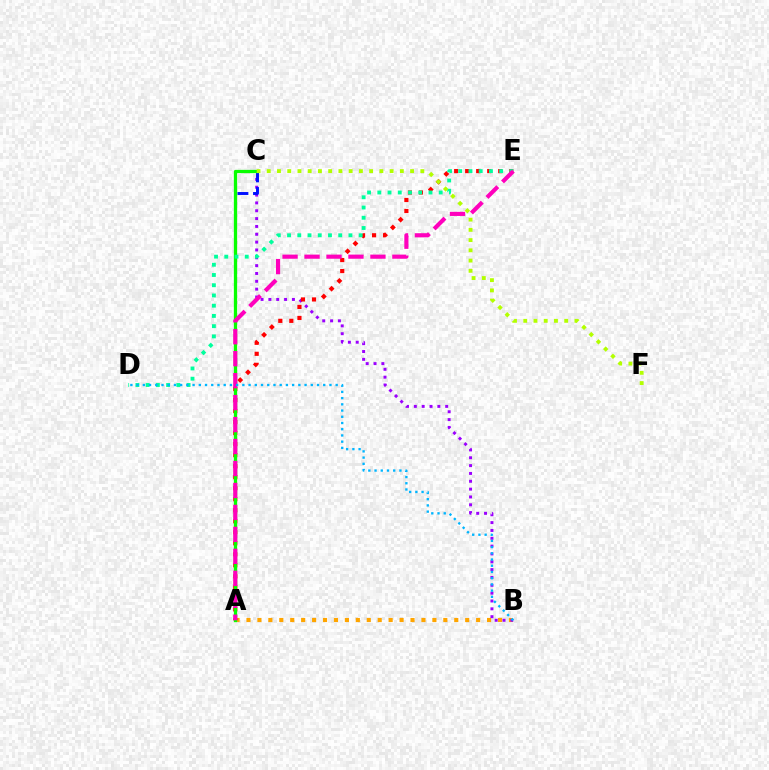{('A', 'B'): [{'color': '#ffa500', 'line_style': 'dotted', 'thickness': 2.97}], ('B', 'C'): [{'color': '#9b00ff', 'line_style': 'dotted', 'thickness': 2.13}], ('A', 'E'): [{'color': '#ff0000', 'line_style': 'dotted', 'thickness': 2.99}, {'color': '#ff00bd', 'line_style': 'dashed', 'thickness': 2.98}], ('A', 'C'): [{'color': '#0010ff', 'line_style': 'dashed', 'thickness': 2.11}, {'color': '#08ff00', 'line_style': 'solid', 'thickness': 2.36}], ('D', 'E'): [{'color': '#00ff9d', 'line_style': 'dotted', 'thickness': 2.78}], ('C', 'F'): [{'color': '#b3ff00', 'line_style': 'dotted', 'thickness': 2.78}], ('B', 'D'): [{'color': '#00b5ff', 'line_style': 'dotted', 'thickness': 1.69}]}